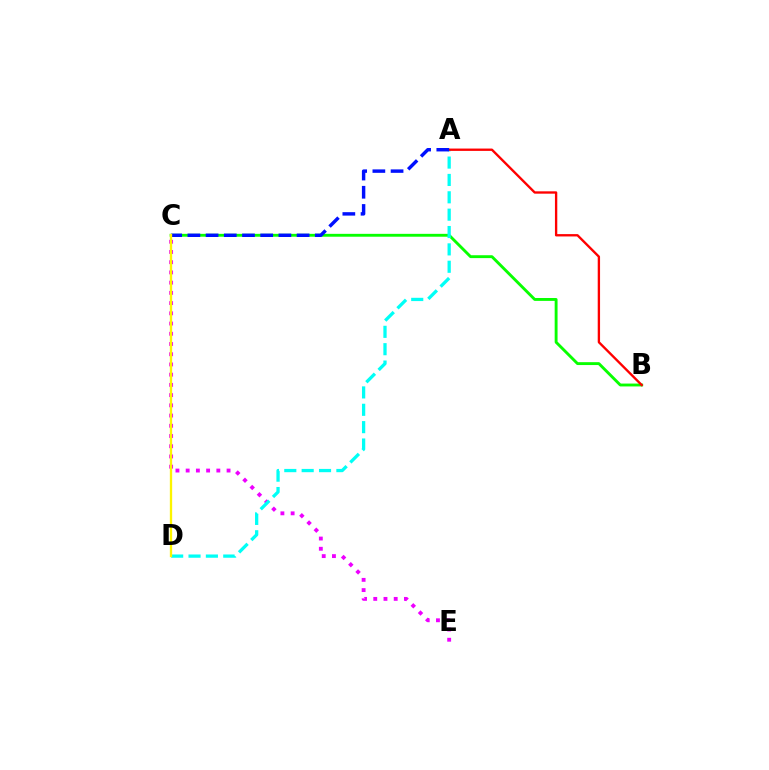{('B', 'C'): [{'color': '#08ff00', 'line_style': 'solid', 'thickness': 2.07}], ('C', 'E'): [{'color': '#ee00ff', 'line_style': 'dotted', 'thickness': 2.78}], ('A', 'D'): [{'color': '#00fff6', 'line_style': 'dashed', 'thickness': 2.36}], ('A', 'B'): [{'color': '#ff0000', 'line_style': 'solid', 'thickness': 1.69}], ('A', 'C'): [{'color': '#0010ff', 'line_style': 'dashed', 'thickness': 2.47}], ('C', 'D'): [{'color': '#fcf500', 'line_style': 'solid', 'thickness': 1.66}]}